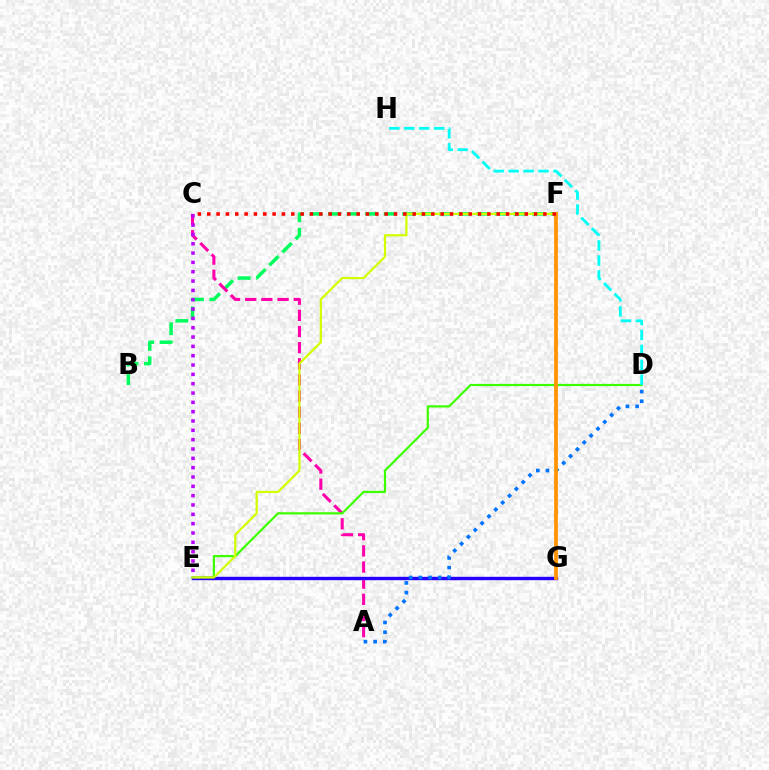{('B', 'F'): [{'color': '#00ff5c', 'line_style': 'dashed', 'thickness': 2.52}], ('A', 'C'): [{'color': '#ff00ac', 'line_style': 'dashed', 'thickness': 2.19}], ('D', 'E'): [{'color': '#3dff00', 'line_style': 'solid', 'thickness': 1.6}], ('E', 'G'): [{'color': '#2500ff', 'line_style': 'solid', 'thickness': 2.43}], ('E', 'F'): [{'color': '#d1ff00', 'line_style': 'solid', 'thickness': 1.59}], ('A', 'D'): [{'color': '#0074ff', 'line_style': 'dotted', 'thickness': 2.63}], ('F', 'G'): [{'color': '#ff9400', 'line_style': 'solid', 'thickness': 2.7}], ('C', 'F'): [{'color': '#ff0000', 'line_style': 'dotted', 'thickness': 2.54}], ('D', 'H'): [{'color': '#00fff6', 'line_style': 'dashed', 'thickness': 2.03}], ('C', 'E'): [{'color': '#b900ff', 'line_style': 'dotted', 'thickness': 2.53}]}